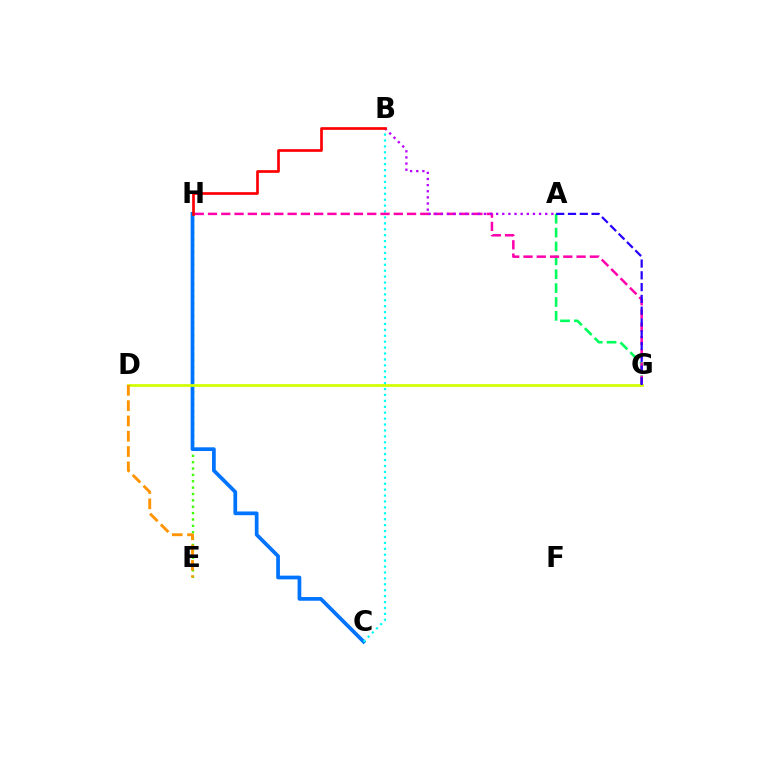{('A', 'G'): [{'color': '#00ff5c', 'line_style': 'dashed', 'thickness': 1.88}, {'color': '#2500ff', 'line_style': 'dashed', 'thickness': 1.6}], ('E', 'H'): [{'color': '#3dff00', 'line_style': 'dotted', 'thickness': 1.73}], ('C', 'H'): [{'color': '#0074ff', 'line_style': 'solid', 'thickness': 2.68}], ('B', 'C'): [{'color': '#00fff6', 'line_style': 'dotted', 'thickness': 1.61}], ('G', 'H'): [{'color': '#ff00ac', 'line_style': 'dashed', 'thickness': 1.8}], ('D', 'G'): [{'color': '#d1ff00', 'line_style': 'solid', 'thickness': 1.97}], ('A', 'B'): [{'color': '#b900ff', 'line_style': 'dotted', 'thickness': 1.67}], ('D', 'E'): [{'color': '#ff9400', 'line_style': 'dashed', 'thickness': 2.08}], ('B', 'H'): [{'color': '#ff0000', 'line_style': 'solid', 'thickness': 1.93}]}